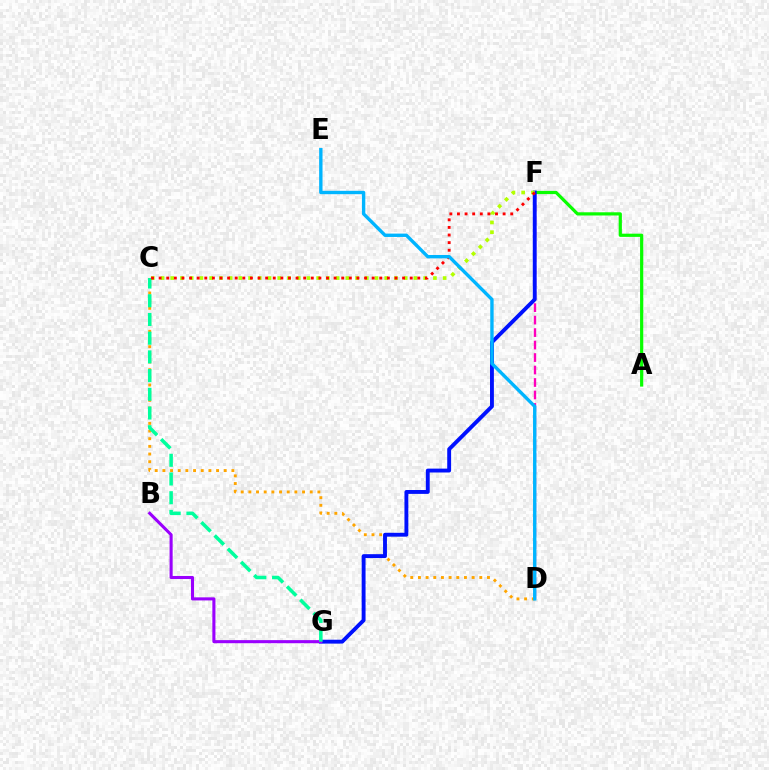{('C', 'D'): [{'color': '#ffa500', 'line_style': 'dotted', 'thickness': 2.08}], ('D', 'F'): [{'color': '#ff00bd', 'line_style': 'dashed', 'thickness': 1.7}], ('A', 'F'): [{'color': '#08ff00', 'line_style': 'solid', 'thickness': 2.31}], ('F', 'G'): [{'color': '#0010ff', 'line_style': 'solid', 'thickness': 2.79}], ('B', 'G'): [{'color': '#9b00ff', 'line_style': 'solid', 'thickness': 2.21}], ('C', 'F'): [{'color': '#b3ff00', 'line_style': 'dotted', 'thickness': 2.64}, {'color': '#ff0000', 'line_style': 'dotted', 'thickness': 2.07}], ('C', 'G'): [{'color': '#00ff9d', 'line_style': 'dashed', 'thickness': 2.54}], ('D', 'E'): [{'color': '#00b5ff', 'line_style': 'solid', 'thickness': 2.42}]}